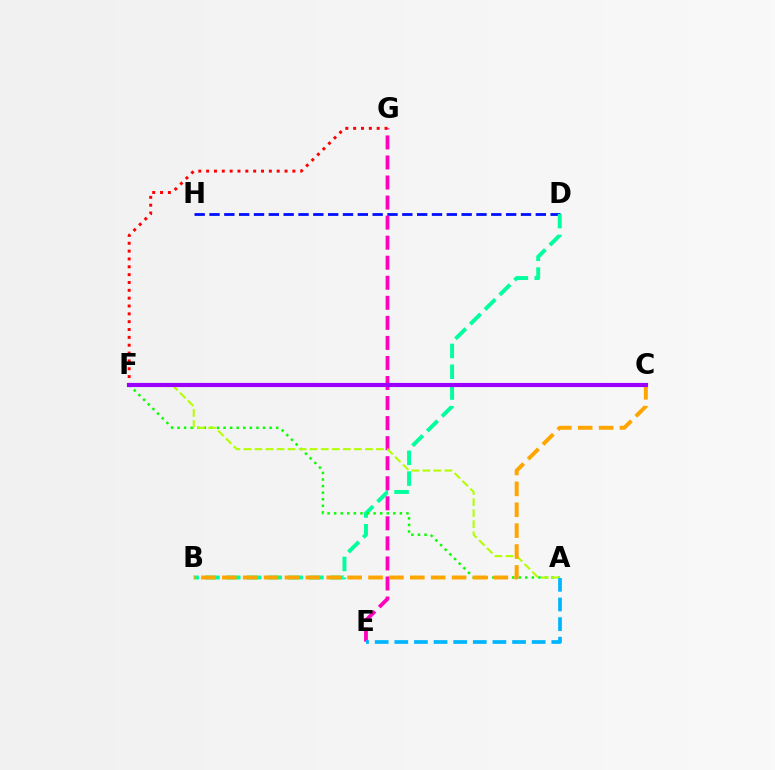{('D', 'H'): [{'color': '#0010ff', 'line_style': 'dashed', 'thickness': 2.01}], ('B', 'D'): [{'color': '#00ff9d', 'line_style': 'dashed', 'thickness': 2.83}], ('E', 'G'): [{'color': '#ff00bd', 'line_style': 'dashed', 'thickness': 2.72}], ('A', 'F'): [{'color': '#08ff00', 'line_style': 'dotted', 'thickness': 1.79}, {'color': '#b3ff00', 'line_style': 'dashed', 'thickness': 1.5}], ('A', 'E'): [{'color': '#00b5ff', 'line_style': 'dashed', 'thickness': 2.67}], ('F', 'G'): [{'color': '#ff0000', 'line_style': 'dotted', 'thickness': 2.13}], ('B', 'C'): [{'color': '#ffa500', 'line_style': 'dashed', 'thickness': 2.84}], ('C', 'F'): [{'color': '#9b00ff', 'line_style': 'solid', 'thickness': 2.99}]}